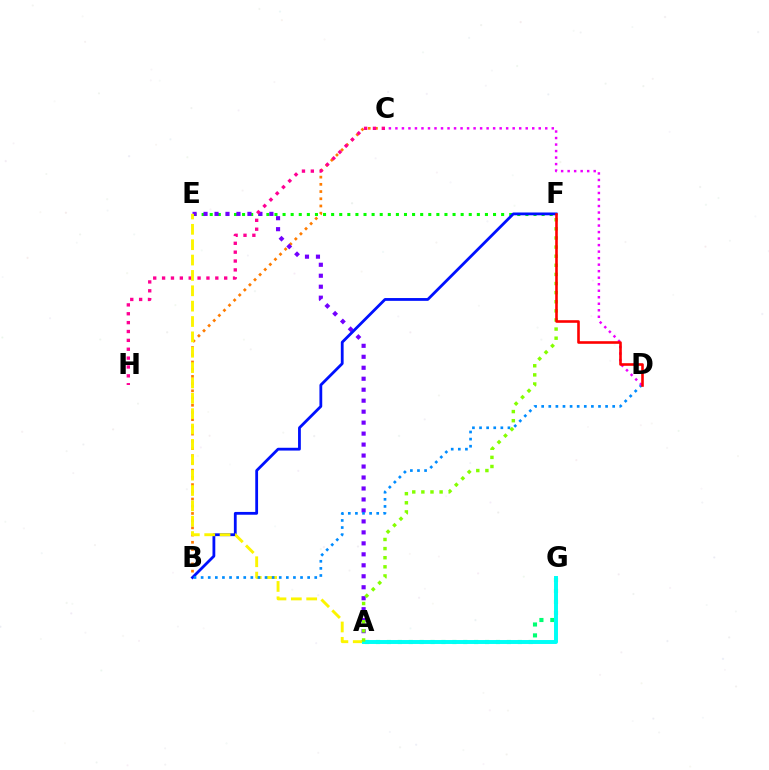{('E', 'F'): [{'color': '#08ff00', 'line_style': 'dotted', 'thickness': 2.2}], ('B', 'C'): [{'color': '#ff7c00', 'line_style': 'dotted', 'thickness': 1.96}], ('A', 'G'): [{'color': '#00ff74', 'line_style': 'dotted', 'thickness': 2.96}, {'color': '#00fff6', 'line_style': 'solid', 'thickness': 2.84}], ('A', 'E'): [{'color': '#7200ff', 'line_style': 'dotted', 'thickness': 2.98}, {'color': '#fcf500', 'line_style': 'dashed', 'thickness': 2.09}], ('B', 'F'): [{'color': '#0010ff', 'line_style': 'solid', 'thickness': 2.01}], ('C', 'H'): [{'color': '#ff0094', 'line_style': 'dotted', 'thickness': 2.41}], ('B', 'D'): [{'color': '#008cff', 'line_style': 'dotted', 'thickness': 1.93}], ('A', 'F'): [{'color': '#84ff00', 'line_style': 'dotted', 'thickness': 2.48}], ('C', 'D'): [{'color': '#ee00ff', 'line_style': 'dotted', 'thickness': 1.77}], ('D', 'F'): [{'color': '#ff0000', 'line_style': 'solid', 'thickness': 1.88}]}